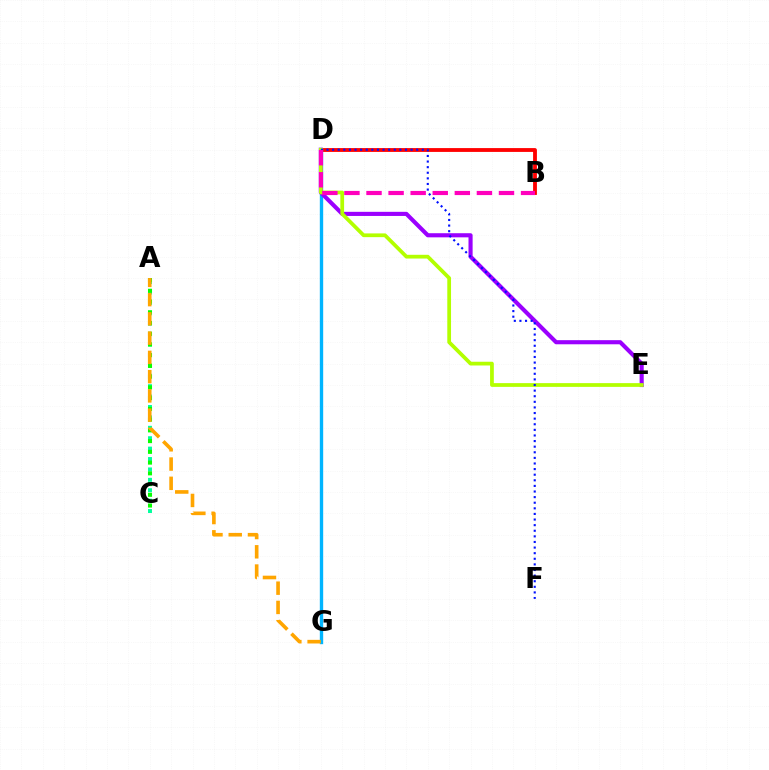{('B', 'D'): [{'color': '#ff0000', 'line_style': 'solid', 'thickness': 2.76}, {'color': '#ff00bd', 'line_style': 'dashed', 'thickness': 3.0}], ('D', 'G'): [{'color': '#00b5ff', 'line_style': 'solid', 'thickness': 2.42}], ('A', 'C'): [{'color': '#00ff9d', 'line_style': 'dotted', 'thickness': 2.83}, {'color': '#08ff00', 'line_style': 'dotted', 'thickness': 2.92}], ('D', 'E'): [{'color': '#9b00ff', 'line_style': 'solid', 'thickness': 2.97}, {'color': '#b3ff00', 'line_style': 'solid', 'thickness': 2.7}], ('D', 'F'): [{'color': '#0010ff', 'line_style': 'dotted', 'thickness': 1.52}], ('A', 'G'): [{'color': '#ffa500', 'line_style': 'dashed', 'thickness': 2.62}]}